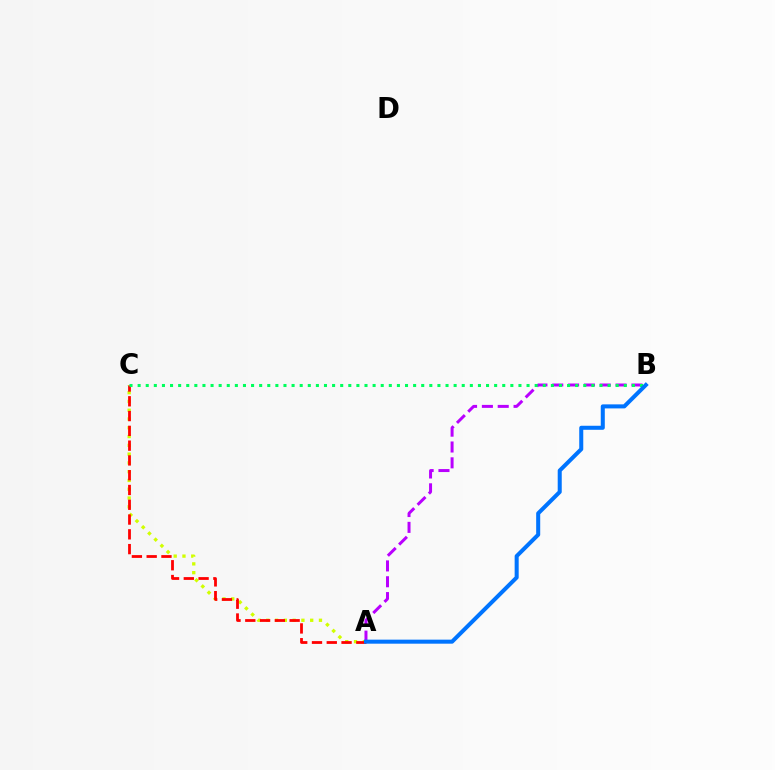{('A', 'C'): [{'color': '#d1ff00', 'line_style': 'dotted', 'thickness': 2.38}, {'color': '#ff0000', 'line_style': 'dashed', 'thickness': 2.01}], ('A', 'B'): [{'color': '#b900ff', 'line_style': 'dashed', 'thickness': 2.15}, {'color': '#0074ff', 'line_style': 'solid', 'thickness': 2.9}], ('B', 'C'): [{'color': '#00ff5c', 'line_style': 'dotted', 'thickness': 2.2}]}